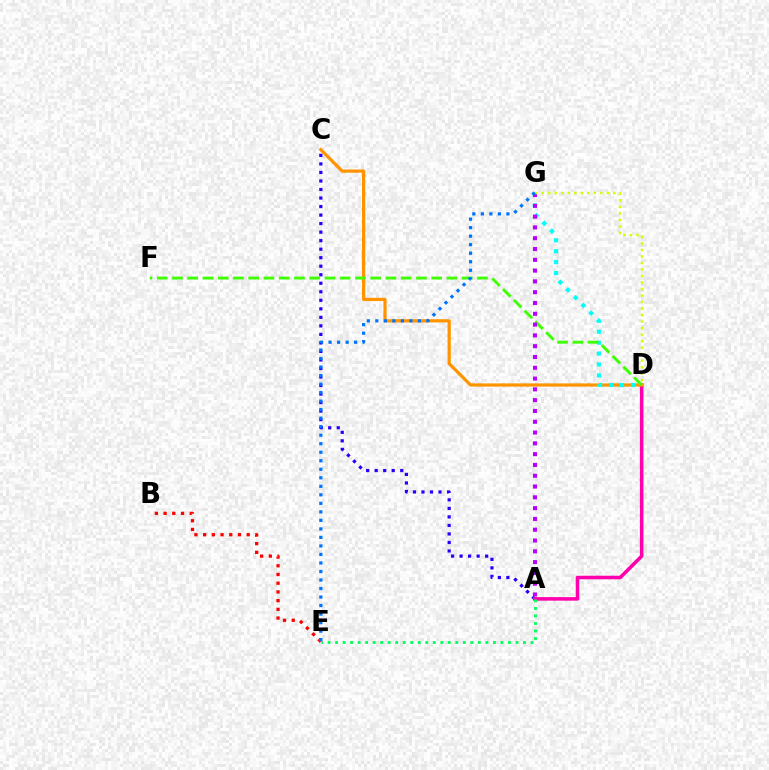{('A', 'C'): [{'color': '#2500ff', 'line_style': 'dotted', 'thickness': 2.32}], ('A', 'D'): [{'color': '#ff00ac', 'line_style': 'solid', 'thickness': 2.56}], ('C', 'D'): [{'color': '#ff9400', 'line_style': 'solid', 'thickness': 2.32}], ('A', 'E'): [{'color': '#00ff5c', 'line_style': 'dotted', 'thickness': 2.04}], ('D', 'G'): [{'color': '#00fff6', 'line_style': 'dotted', 'thickness': 2.97}, {'color': '#d1ff00', 'line_style': 'dotted', 'thickness': 1.77}], ('D', 'F'): [{'color': '#3dff00', 'line_style': 'dashed', 'thickness': 2.07}], ('B', 'E'): [{'color': '#ff0000', 'line_style': 'dotted', 'thickness': 2.37}], ('A', 'G'): [{'color': '#b900ff', 'line_style': 'dotted', 'thickness': 2.93}], ('E', 'G'): [{'color': '#0074ff', 'line_style': 'dotted', 'thickness': 2.31}]}